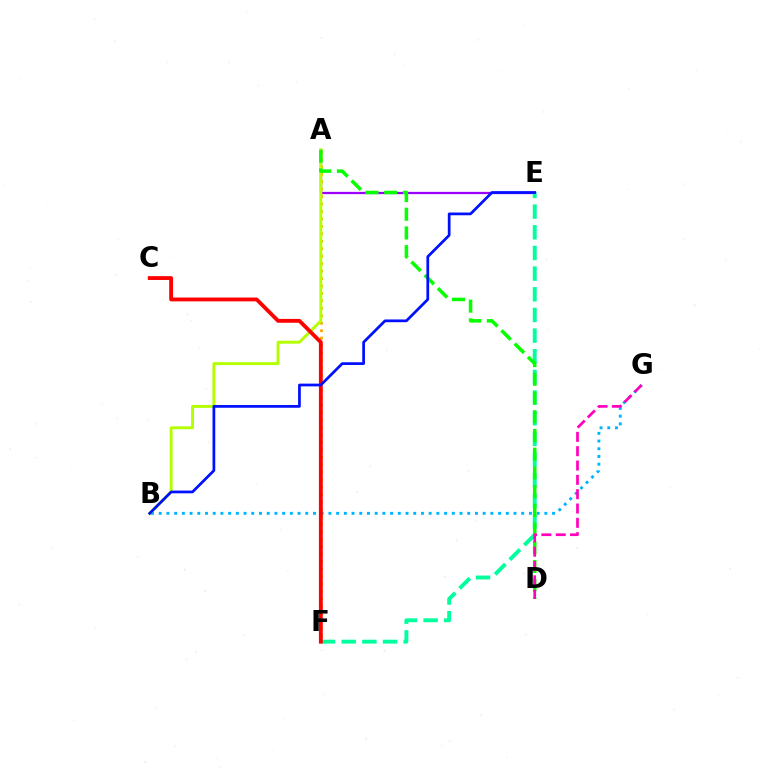{('B', 'G'): [{'color': '#00b5ff', 'line_style': 'dotted', 'thickness': 2.1}], ('A', 'E'): [{'color': '#9b00ff', 'line_style': 'solid', 'thickness': 1.63}], ('A', 'F'): [{'color': '#ffa500', 'line_style': 'dotted', 'thickness': 2.02}], ('E', 'F'): [{'color': '#00ff9d', 'line_style': 'dashed', 'thickness': 2.81}], ('A', 'B'): [{'color': '#b3ff00', 'line_style': 'solid', 'thickness': 2.11}], ('A', 'D'): [{'color': '#08ff00', 'line_style': 'dashed', 'thickness': 2.54}], ('C', 'F'): [{'color': '#ff0000', 'line_style': 'solid', 'thickness': 2.76}], ('B', 'E'): [{'color': '#0010ff', 'line_style': 'solid', 'thickness': 1.97}], ('D', 'G'): [{'color': '#ff00bd', 'line_style': 'dashed', 'thickness': 1.95}]}